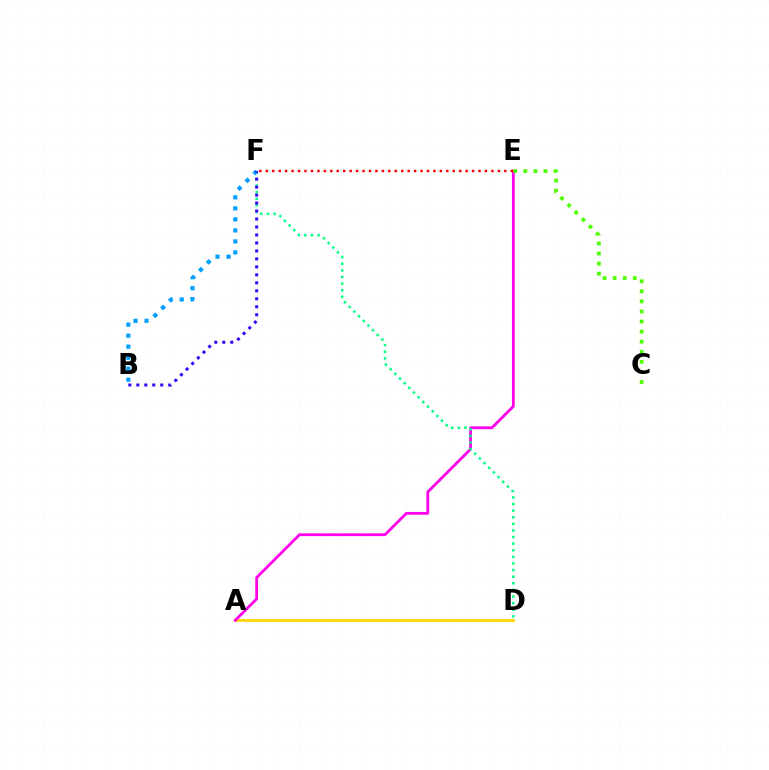{('A', 'D'): [{'color': '#ffd500', 'line_style': 'solid', 'thickness': 1.98}], ('A', 'E'): [{'color': '#ff00ed', 'line_style': 'solid', 'thickness': 2.01}], ('D', 'F'): [{'color': '#00ff86', 'line_style': 'dotted', 'thickness': 1.79}], ('B', 'F'): [{'color': '#009eff', 'line_style': 'dotted', 'thickness': 2.99}, {'color': '#3700ff', 'line_style': 'dotted', 'thickness': 2.17}], ('C', 'E'): [{'color': '#4fff00', 'line_style': 'dotted', 'thickness': 2.74}], ('E', 'F'): [{'color': '#ff0000', 'line_style': 'dotted', 'thickness': 1.75}]}